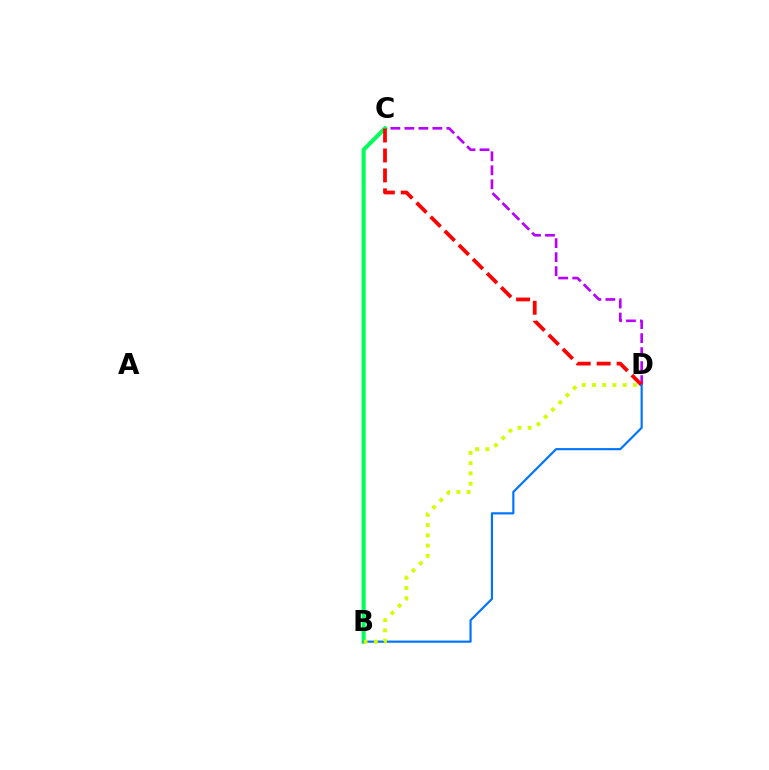{('C', 'D'): [{'color': '#b900ff', 'line_style': 'dashed', 'thickness': 1.9}, {'color': '#ff0000', 'line_style': 'dashed', 'thickness': 2.71}], ('B', 'C'): [{'color': '#00ff5c', 'line_style': 'solid', 'thickness': 2.93}], ('B', 'D'): [{'color': '#0074ff', 'line_style': 'solid', 'thickness': 1.56}, {'color': '#d1ff00', 'line_style': 'dotted', 'thickness': 2.78}]}